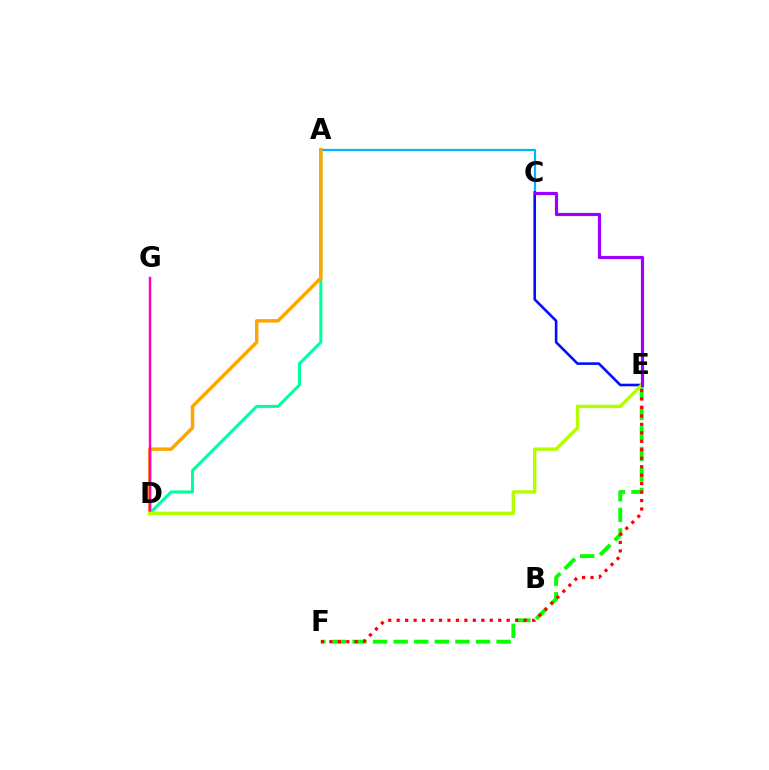{('A', 'D'): [{'color': '#00ff9d', 'line_style': 'solid', 'thickness': 2.19}, {'color': '#ffa500', 'line_style': 'solid', 'thickness': 2.49}], ('A', 'C'): [{'color': '#00b5ff', 'line_style': 'solid', 'thickness': 1.6}], ('C', 'E'): [{'color': '#0010ff', 'line_style': 'solid', 'thickness': 1.87}, {'color': '#9b00ff', 'line_style': 'solid', 'thickness': 2.29}], ('D', 'G'): [{'color': '#ff00bd', 'line_style': 'solid', 'thickness': 1.77}], ('E', 'F'): [{'color': '#08ff00', 'line_style': 'dashed', 'thickness': 2.8}, {'color': '#ff0000', 'line_style': 'dotted', 'thickness': 2.3}], ('D', 'E'): [{'color': '#b3ff00', 'line_style': 'solid', 'thickness': 2.44}]}